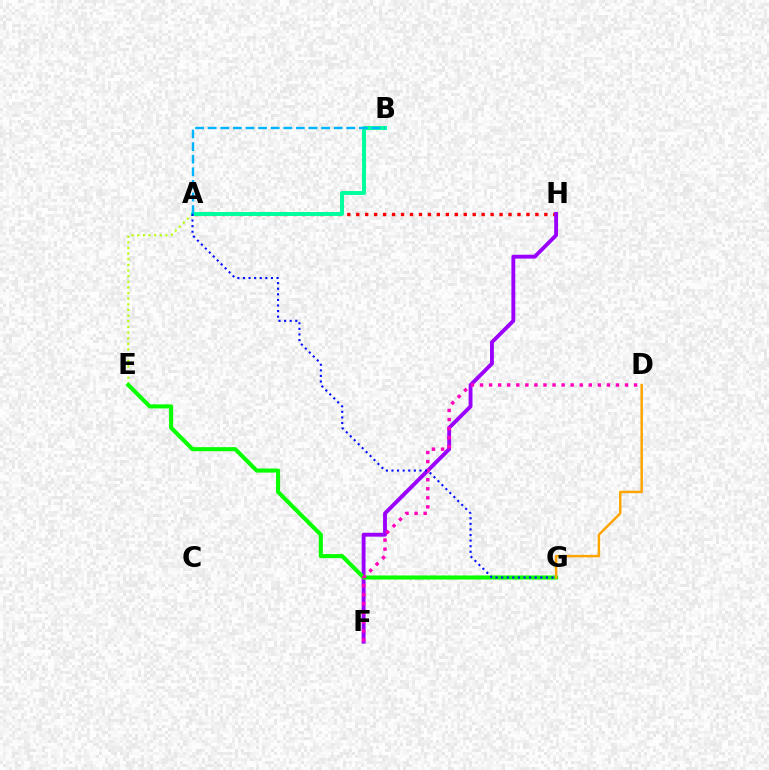{('A', 'E'): [{'color': '#b3ff00', 'line_style': 'dotted', 'thickness': 1.53}], ('A', 'H'): [{'color': '#ff0000', 'line_style': 'dotted', 'thickness': 2.43}], ('F', 'H'): [{'color': '#9b00ff', 'line_style': 'solid', 'thickness': 2.78}], ('A', 'B'): [{'color': '#00ff9d', 'line_style': 'solid', 'thickness': 2.84}, {'color': '#00b5ff', 'line_style': 'dashed', 'thickness': 1.71}], ('E', 'G'): [{'color': '#08ff00', 'line_style': 'solid', 'thickness': 2.93}], ('D', 'G'): [{'color': '#ffa500', 'line_style': 'solid', 'thickness': 1.78}], ('D', 'F'): [{'color': '#ff00bd', 'line_style': 'dotted', 'thickness': 2.46}], ('A', 'G'): [{'color': '#0010ff', 'line_style': 'dotted', 'thickness': 1.52}]}